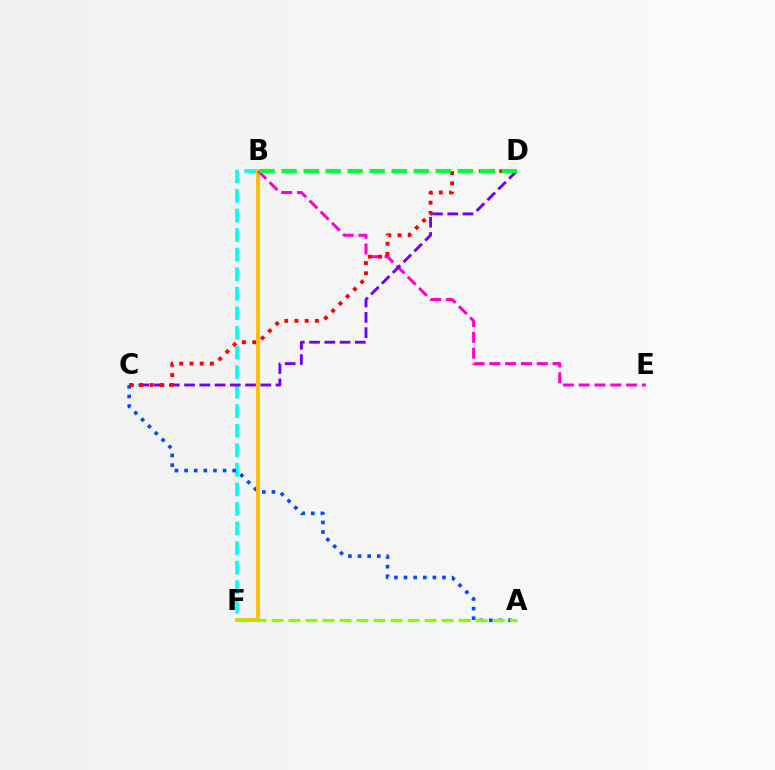{('B', 'F'): [{'color': '#00fff6', 'line_style': 'dashed', 'thickness': 2.66}, {'color': '#ffbd00', 'line_style': 'solid', 'thickness': 2.72}], ('A', 'C'): [{'color': '#004bff', 'line_style': 'dotted', 'thickness': 2.61}], ('B', 'E'): [{'color': '#ff00cf', 'line_style': 'dashed', 'thickness': 2.15}], ('A', 'F'): [{'color': '#84ff00', 'line_style': 'dashed', 'thickness': 2.31}], ('C', 'D'): [{'color': '#7200ff', 'line_style': 'dashed', 'thickness': 2.07}, {'color': '#ff0000', 'line_style': 'dotted', 'thickness': 2.78}], ('B', 'D'): [{'color': '#00ff39', 'line_style': 'dashed', 'thickness': 2.99}]}